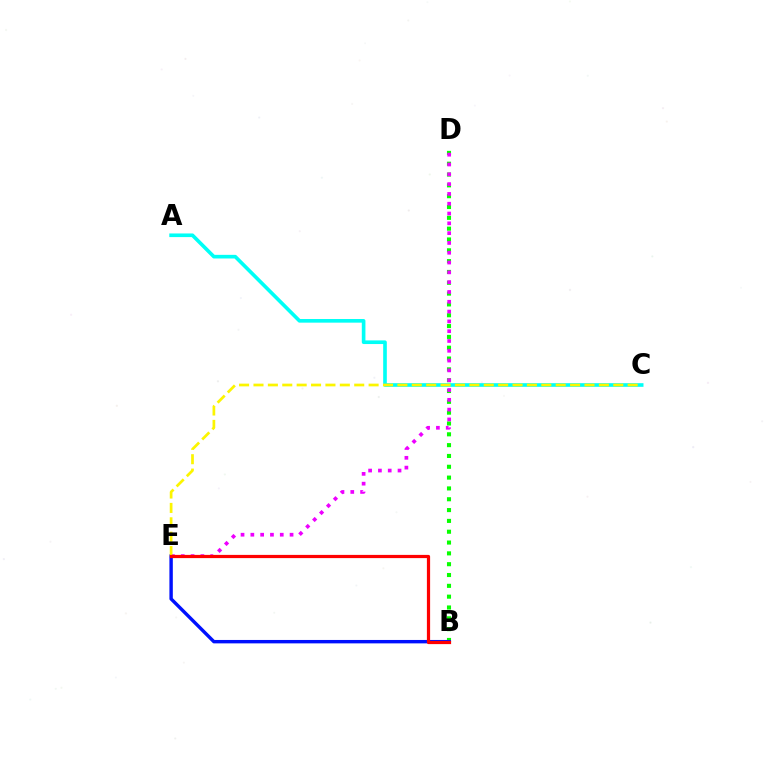{('B', 'D'): [{'color': '#08ff00', 'line_style': 'dotted', 'thickness': 2.94}], ('B', 'E'): [{'color': '#0010ff', 'line_style': 'solid', 'thickness': 2.45}, {'color': '#ff0000', 'line_style': 'solid', 'thickness': 2.32}], ('A', 'C'): [{'color': '#00fff6', 'line_style': 'solid', 'thickness': 2.62}], ('D', 'E'): [{'color': '#ee00ff', 'line_style': 'dotted', 'thickness': 2.66}], ('C', 'E'): [{'color': '#fcf500', 'line_style': 'dashed', 'thickness': 1.96}]}